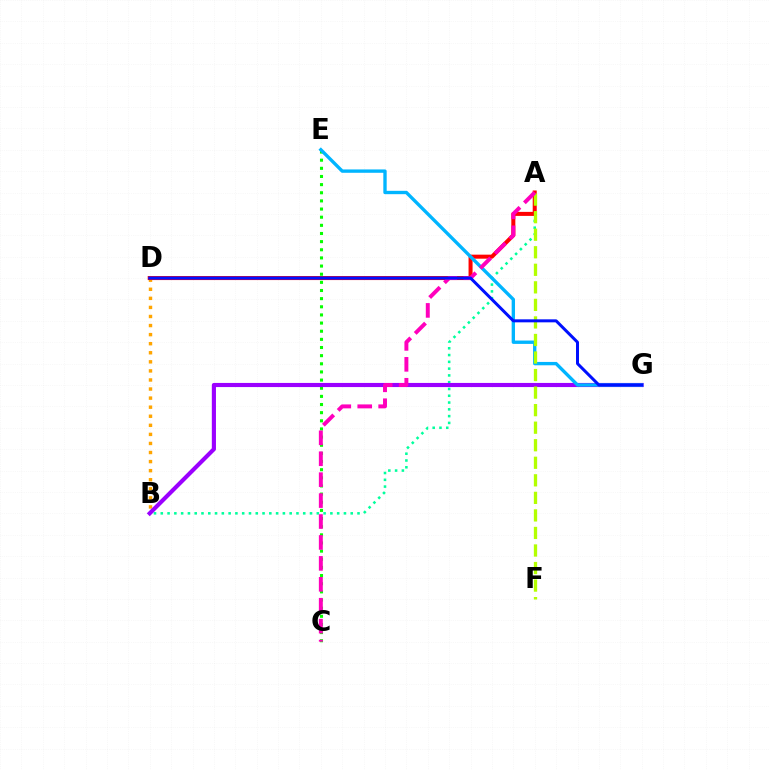{('C', 'E'): [{'color': '#08ff00', 'line_style': 'dotted', 'thickness': 2.21}], ('A', 'B'): [{'color': '#00ff9d', 'line_style': 'dotted', 'thickness': 1.84}], ('B', 'D'): [{'color': '#ffa500', 'line_style': 'dotted', 'thickness': 2.46}], ('B', 'G'): [{'color': '#9b00ff', 'line_style': 'solid', 'thickness': 2.98}], ('A', 'D'): [{'color': '#ff0000', 'line_style': 'solid', 'thickness': 2.89}], ('E', 'G'): [{'color': '#00b5ff', 'line_style': 'solid', 'thickness': 2.41}], ('A', 'F'): [{'color': '#b3ff00', 'line_style': 'dashed', 'thickness': 2.38}], ('A', 'C'): [{'color': '#ff00bd', 'line_style': 'dashed', 'thickness': 2.84}], ('D', 'G'): [{'color': '#0010ff', 'line_style': 'solid', 'thickness': 2.16}]}